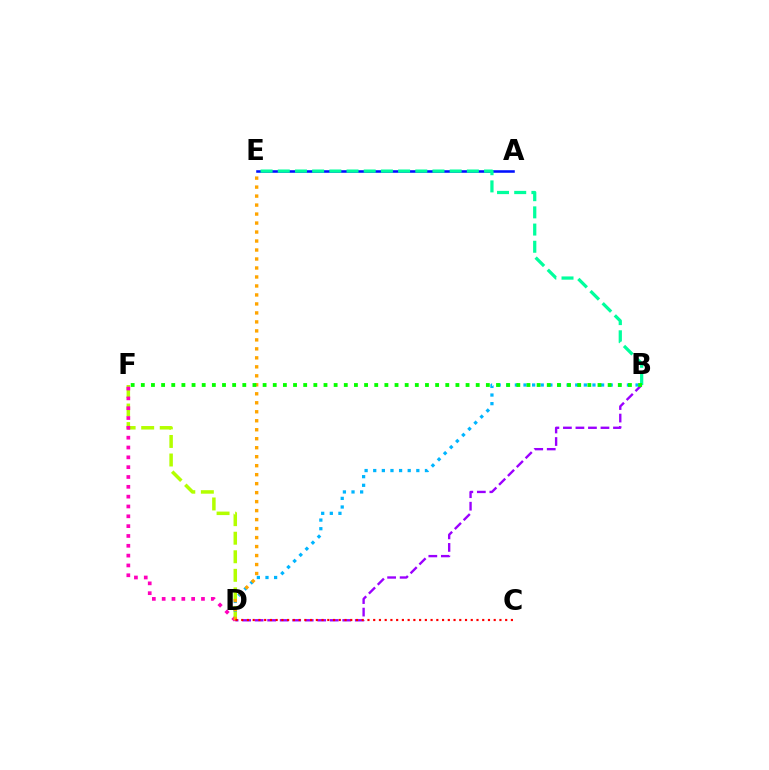{('B', 'D'): [{'color': '#9b00ff', 'line_style': 'dashed', 'thickness': 1.7}, {'color': '#00b5ff', 'line_style': 'dotted', 'thickness': 2.34}], ('D', 'F'): [{'color': '#b3ff00', 'line_style': 'dashed', 'thickness': 2.52}, {'color': '#ff00bd', 'line_style': 'dotted', 'thickness': 2.67}], ('A', 'E'): [{'color': '#0010ff', 'line_style': 'solid', 'thickness': 1.85}], ('B', 'E'): [{'color': '#00ff9d', 'line_style': 'dashed', 'thickness': 2.34}], ('D', 'E'): [{'color': '#ffa500', 'line_style': 'dotted', 'thickness': 2.44}], ('C', 'D'): [{'color': '#ff0000', 'line_style': 'dotted', 'thickness': 1.56}], ('B', 'F'): [{'color': '#08ff00', 'line_style': 'dotted', 'thickness': 2.76}]}